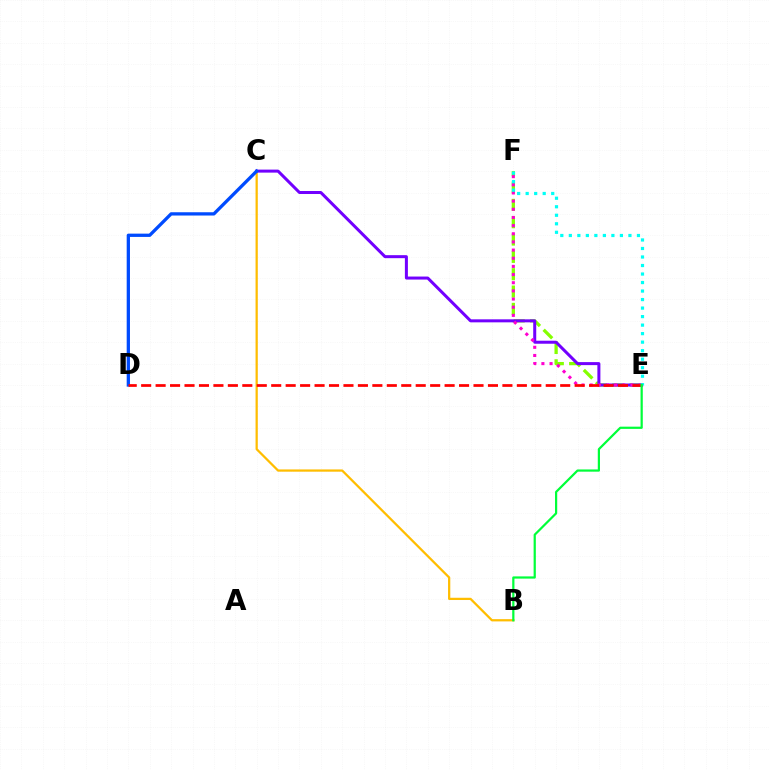{('B', 'C'): [{'color': '#ffbd00', 'line_style': 'solid', 'thickness': 1.62}], ('E', 'F'): [{'color': '#84ff00', 'line_style': 'dashed', 'thickness': 2.35}, {'color': '#ff00cf', 'line_style': 'dotted', 'thickness': 2.22}, {'color': '#00fff6', 'line_style': 'dotted', 'thickness': 2.31}], ('C', 'E'): [{'color': '#7200ff', 'line_style': 'solid', 'thickness': 2.17}], ('C', 'D'): [{'color': '#004bff', 'line_style': 'solid', 'thickness': 2.37}], ('D', 'E'): [{'color': '#ff0000', 'line_style': 'dashed', 'thickness': 1.96}], ('B', 'E'): [{'color': '#00ff39', 'line_style': 'solid', 'thickness': 1.6}]}